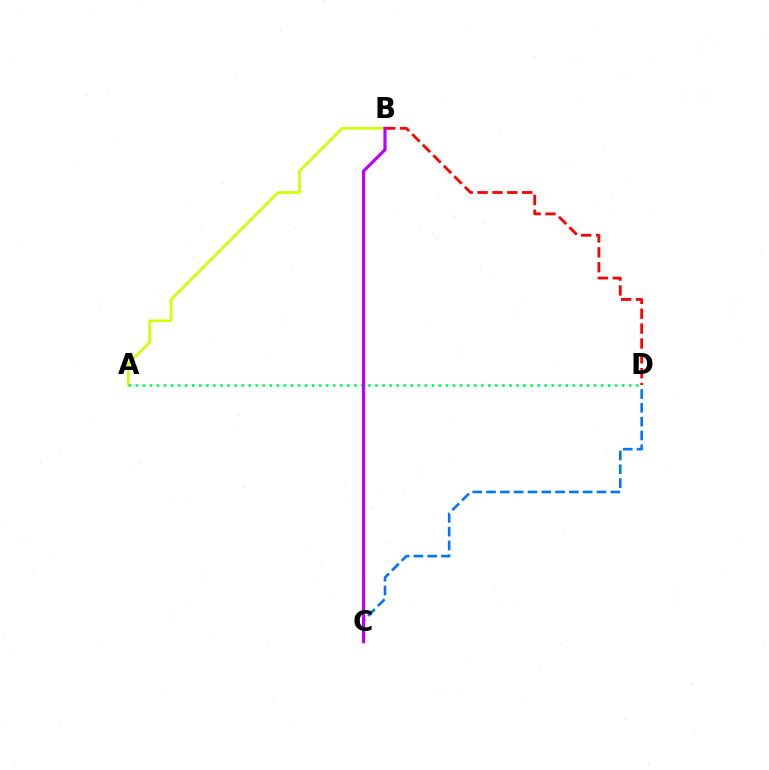{('A', 'B'): [{'color': '#d1ff00', 'line_style': 'solid', 'thickness': 1.93}], ('A', 'D'): [{'color': '#00ff5c', 'line_style': 'dotted', 'thickness': 1.92}], ('B', 'D'): [{'color': '#ff0000', 'line_style': 'dashed', 'thickness': 2.02}], ('C', 'D'): [{'color': '#0074ff', 'line_style': 'dashed', 'thickness': 1.88}], ('B', 'C'): [{'color': '#b900ff', 'line_style': 'solid', 'thickness': 2.29}]}